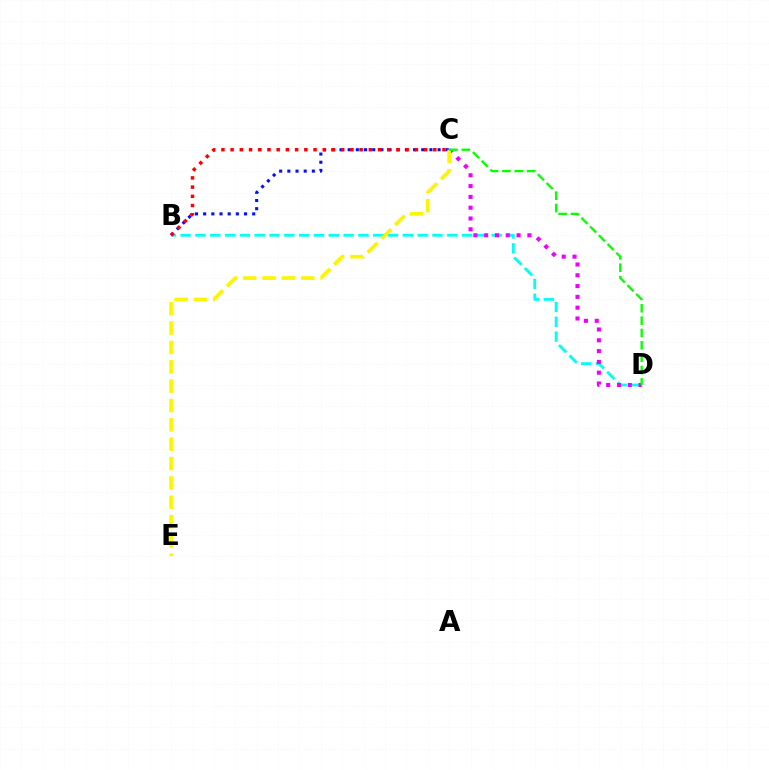{('B', 'D'): [{'color': '#00fff6', 'line_style': 'dashed', 'thickness': 2.01}], ('B', 'C'): [{'color': '#0010ff', 'line_style': 'dotted', 'thickness': 2.22}, {'color': '#ff0000', 'line_style': 'dotted', 'thickness': 2.5}], ('C', 'D'): [{'color': '#ee00ff', 'line_style': 'dotted', 'thickness': 2.93}, {'color': '#08ff00', 'line_style': 'dashed', 'thickness': 1.68}], ('C', 'E'): [{'color': '#fcf500', 'line_style': 'dashed', 'thickness': 2.63}]}